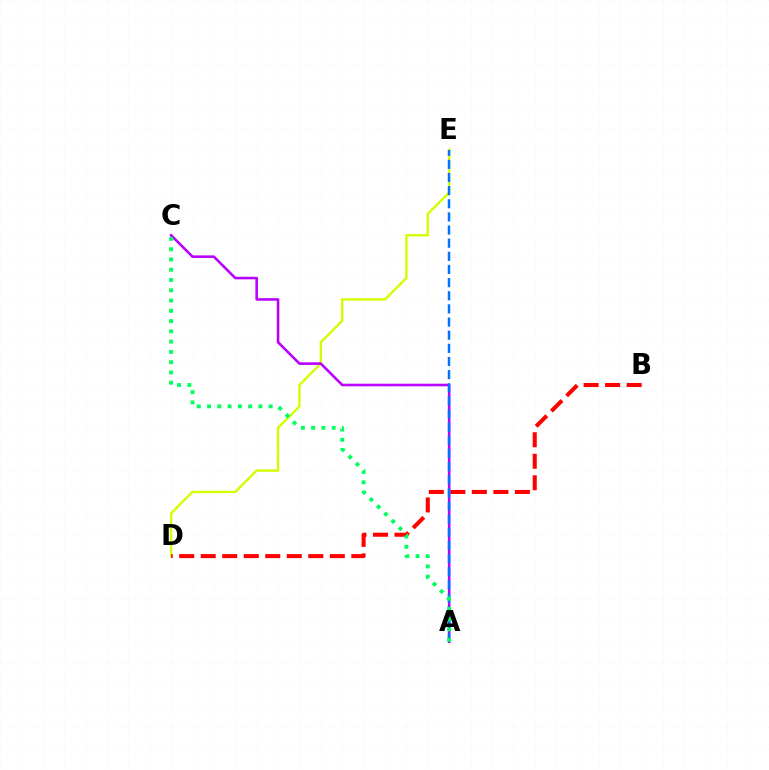{('D', 'E'): [{'color': '#d1ff00', 'line_style': 'solid', 'thickness': 1.72}], ('B', 'D'): [{'color': '#ff0000', 'line_style': 'dashed', 'thickness': 2.92}], ('A', 'C'): [{'color': '#b900ff', 'line_style': 'solid', 'thickness': 1.86}, {'color': '#00ff5c', 'line_style': 'dotted', 'thickness': 2.79}], ('A', 'E'): [{'color': '#0074ff', 'line_style': 'dashed', 'thickness': 1.79}]}